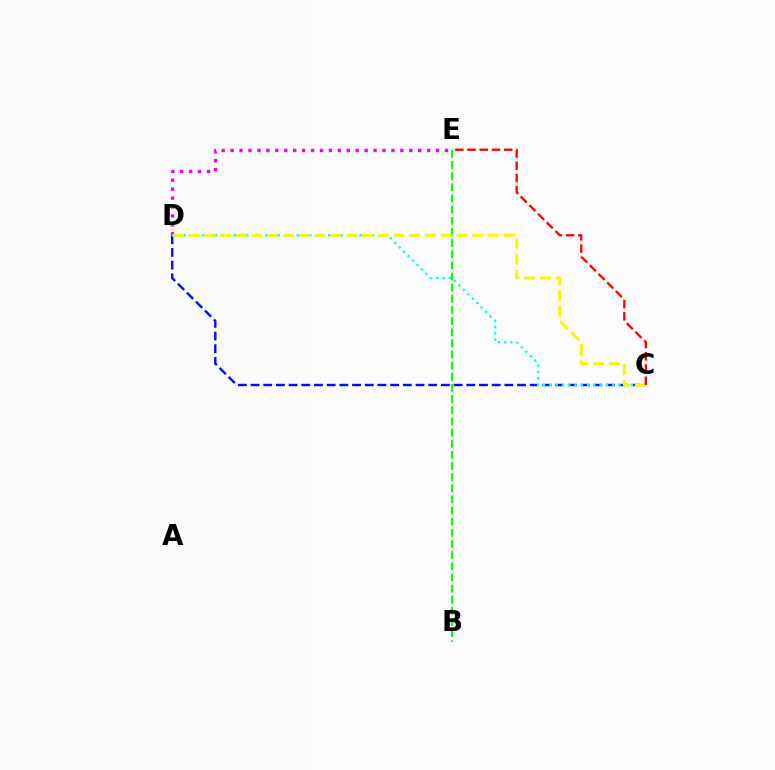{('B', 'E'): [{'color': '#08ff00', 'line_style': 'dashed', 'thickness': 1.51}], ('C', 'D'): [{'color': '#0010ff', 'line_style': 'dashed', 'thickness': 1.72}, {'color': '#00fff6', 'line_style': 'dotted', 'thickness': 1.71}, {'color': '#fcf500', 'line_style': 'dashed', 'thickness': 2.14}], ('D', 'E'): [{'color': '#ee00ff', 'line_style': 'dotted', 'thickness': 2.43}], ('C', 'E'): [{'color': '#ff0000', 'line_style': 'dashed', 'thickness': 1.66}]}